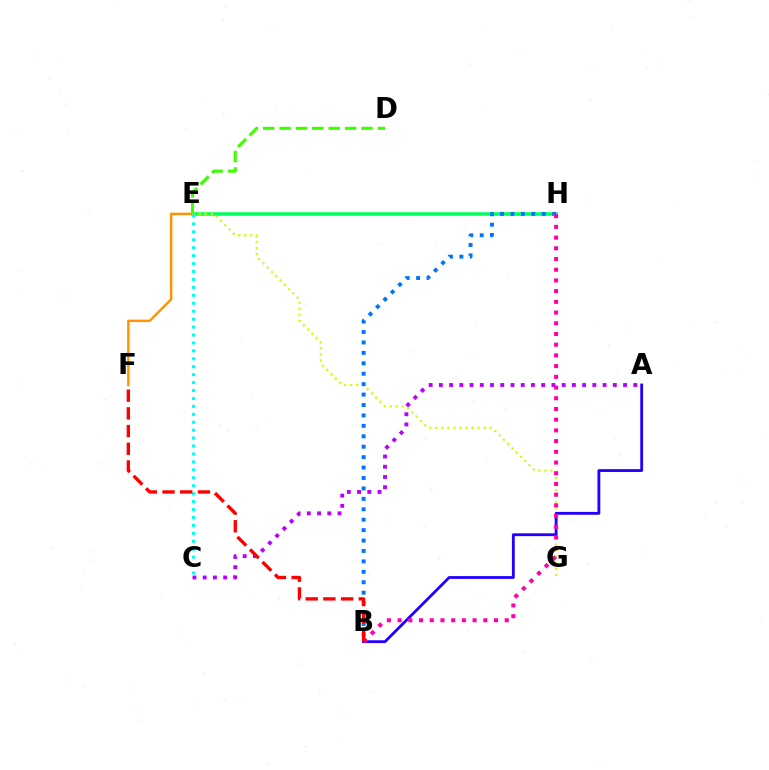{('E', 'H'): [{'color': '#00ff5c', 'line_style': 'solid', 'thickness': 2.55}], ('E', 'G'): [{'color': '#d1ff00', 'line_style': 'dotted', 'thickness': 1.64}], ('B', 'H'): [{'color': '#0074ff', 'line_style': 'dotted', 'thickness': 2.83}, {'color': '#ff00ac', 'line_style': 'dotted', 'thickness': 2.91}], ('A', 'B'): [{'color': '#2500ff', 'line_style': 'solid', 'thickness': 2.04}], ('E', 'F'): [{'color': '#ff9400', 'line_style': 'solid', 'thickness': 1.77}], ('C', 'E'): [{'color': '#00fff6', 'line_style': 'dotted', 'thickness': 2.16}], ('D', 'E'): [{'color': '#3dff00', 'line_style': 'dashed', 'thickness': 2.22}], ('A', 'C'): [{'color': '#b900ff', 'line_style': 'dotted', 'thickness': 2.78}], ('B', 'F'): [{'color': '#ff0000', 'line_style': 'dashed', 'thickness': 2.41}]}